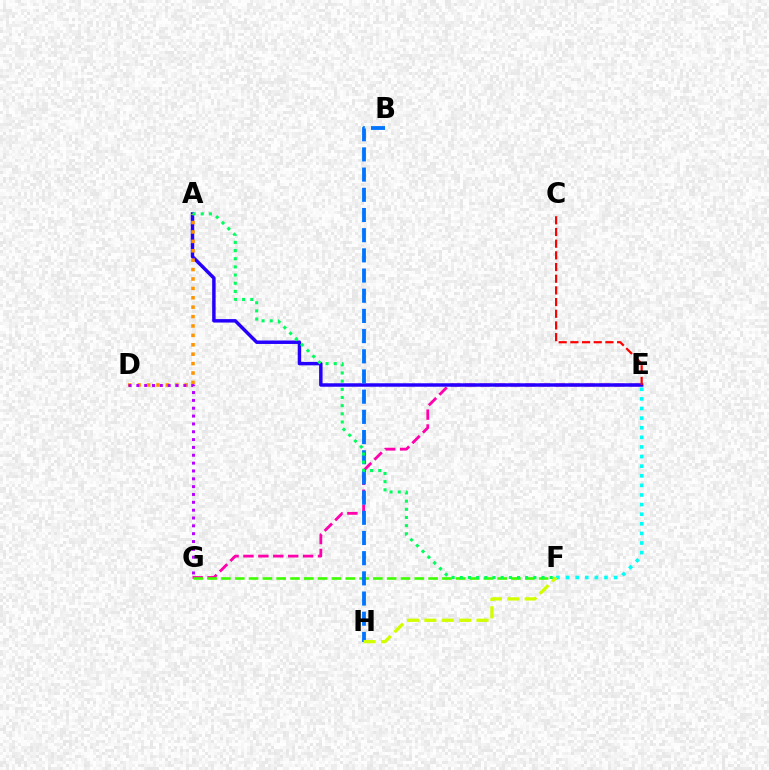{('E', 'G'): [{'color': '#ff00ac', 'line_style': 'dashed', 'thickness': 2.03}], ('A', 'E'): [{'color': '#2500ff', 'line_style': 'solid', 'thickness': 2.49}], ('F', 'G'): [{'color': '#3dff00', 'line_style': 'dashed', 'thickness': 1.88}], ('A', 'D'): [{'color': '#ff9400', 'line_style': 'dotted', 'thickness': 2.55}], ('D', 'G'): [{'color': '#b900ff', 'line_style': 'dotted', 'thickness': 2.13}], ('B', 'H'): [{'color': '#0074ff', 'line_style': 'dashed', 'thickness': 2.74}], ('E', 'F'): [{'color': '#00fff6', 'line_style': 'dotted', 'thickness': 2.61}], ('F', 'H'): [{'color': '#d1ff00', 'line_style': 'dashed', 'thickness': 2.36}], ('C', 'E'): [{'color': '#ff0000', 'line_style': 'dashed', 'thickness': 1.59}], ('A', 'F'): [{'color': '#00ff5c', 'line_style': 'dotted', 'thickness': 2.22}]}